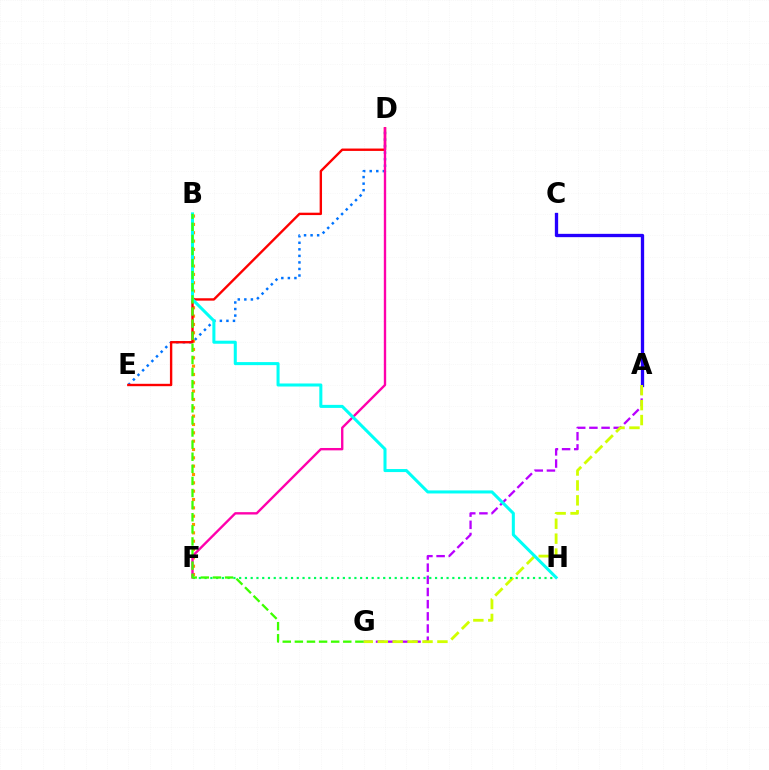{('A', 'G'): [{'color': '#b900ff', 'line_style': 'dashed', 'thickness': 1.65}, {'color': '#d1ff00', 'line_style': 'dashed', 'thickness': 2.03}], ('A', 'C'): [{'color': '#2500ff', 'line_style': 'solid', 'thickness': 2.39}], ('F', 'H'): [{'color': '#00ff5c', 'line_style': 'dotted', 'thickness': 1.57}], ('D', 'E'): [{'color': '#0074ff', 'line_style': 'dotted', 'thickness': 1.78}, {'color': '#ff0000', 'line_style': 'solid', 'thickness': 1.71}], ('B', 'F'): [{'color': '#ff9400', 'line_style': 'dotted', 'thickness': 2.27}], ('D', 'F'): [{'color': '#ff00ac', 'line_style': 'solid', 'thickness': 1.7}], ('B', 'H'): [{'color': '#00fff6', 'line_style': 'solid', 'thickness': 2.19}], ('B', 'G'): [{'color': '#3dff00', 'line_style': 'dashed', 'thickness': 1.64}]}